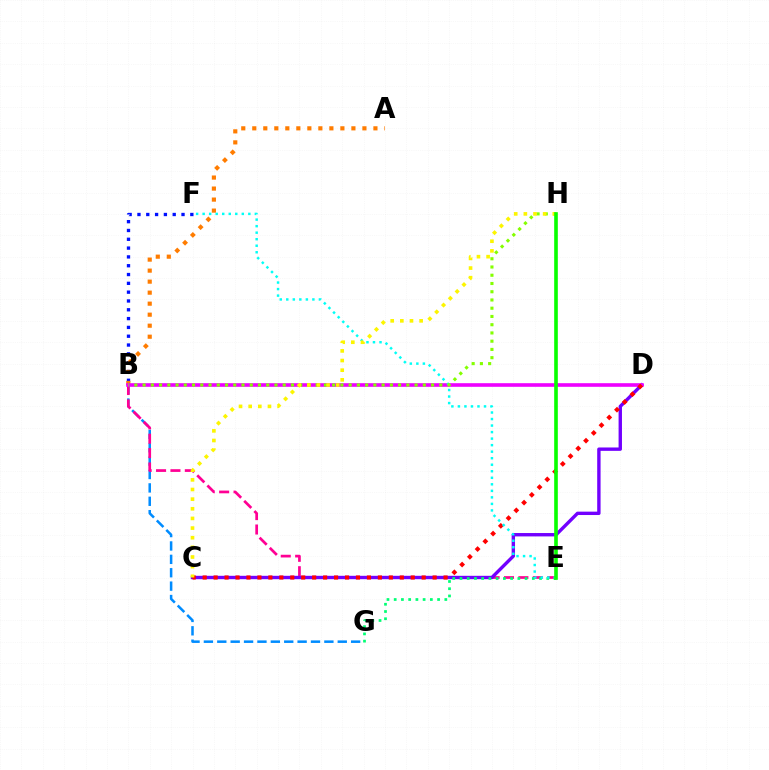{('B', 'G'): [{'color': '#008cff', 'line_style': 'dashed', 'thickness': 1.82}], ('B', 'F'): [{'color': '#0010ff', 'line_style': 'dotted', 'thickness': 2.39}], ('A', 'B'): [{'color': '#ff7c00', 'line_style': 'dotted', 'thickness': 2.99}], ('B', 'E'): [{'color': '#ff0094', 'line_style': 'dashed', 'thickness': 1.95}], ('C', 'D'): [{'color': '#7200ff', 'line_style': 'solid', 'thickness': 2.43}, {'color': '#ff0000', 'line_style': 'dotted', 'thickness': 2.98}], ('B', 'D'): [{'color': '#ee00ff', 'line_style': 'solid', 'thickness': 2.6}], ('E', 'G'): [{'color': '#00ff74', 'line_style': 'dotted', 'thickness': 1.97}], ('E', 'F'): [{'color': '#00fff6', 'line_style': 'dotted', 'thickness': 1.77}], ('B', 'H'): [{'color': '#84ff00', 'line_style': 'dotted', 'thickness': 2.24}], ('C', 'H'): [{'color': '#fcf500', 'line_style': 'dotted', 'thickness': 2.62}], ('E', 'H'): [{'color': '#08ff00', 'line_style': 'solid', 'thickness': 2.62}]}